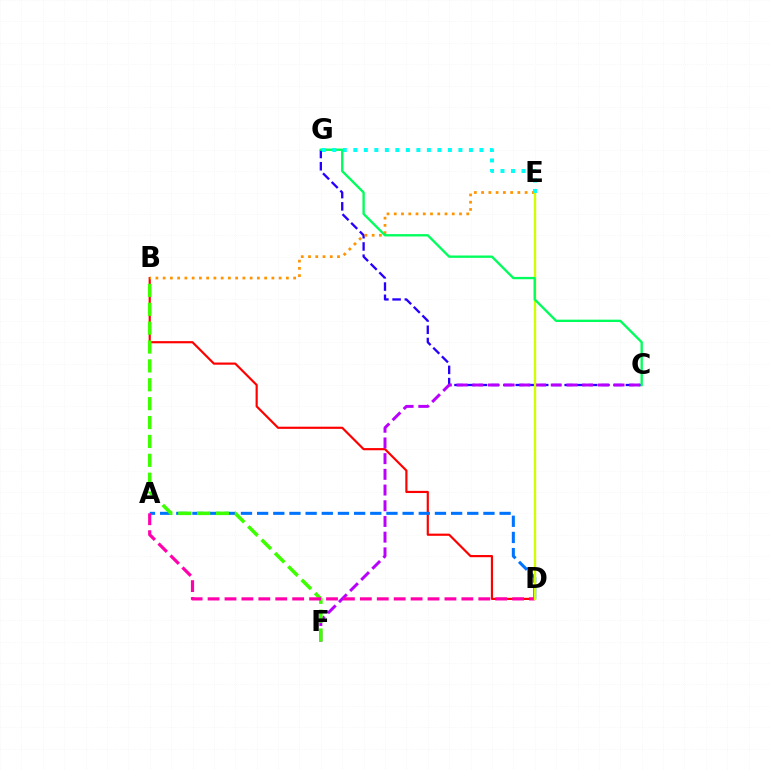{('B', 'D'): [{'color': '#ff0000', 'line_style': 'solid', 'thickness': 1.57}], ('A', 'D'): [{'color': '#0074ff', 'line_style': 'dashed', 'thickness': 2.2}, {'color': '#ff00ac', 'line_style': 'dashed', 'thickness': 2.3}], ('C', 'G'): [{'color': '#2500ff', 'line_style': 'dashed', 'thickness': 1.66}, {'color': '#00ff5c', 'line_style': 'solid', 'thickness': 1.69}], ('B', 'E'): [{'color': '#ff9400', 'line_style': 'dotted', 'thickness': 1.97}], ('C', 'F'): [{'color': '#b900ff', 'line_style': 'dashed', 'thickness': 2.13}], ('B', 'F'): [{'color': '#3dff00', 'line_style': 'dashed', 'thickness': 2.57}], ('D', 'E'): [{'color': '#d1ff00', 'line_style': 'solid', 'thickness': 1.69}], ('E', 'G'): [{'color': '#00fff6', 'line_style': 'dotted', 'thickness': 2.86}]}